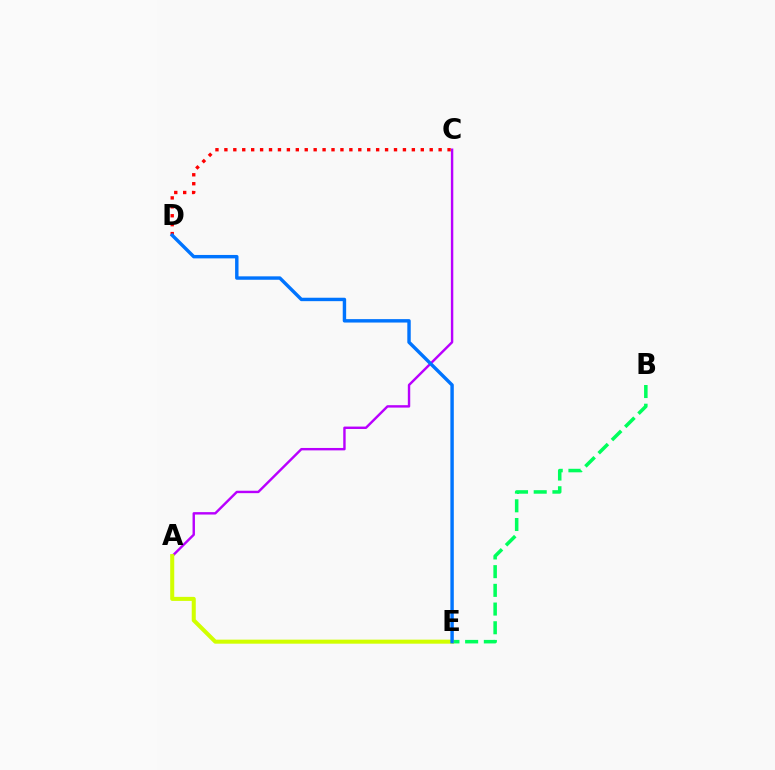{('B', 'E'): [{'color': '#00ff5c', 'line_style': 'dashed', 'thickness': 2.54}], ('A', 'C'): [{'color': '#b900ff', 'line_style': 'solid', 'thickness': 1.74}], ('C', 'D'): [{'color': '#ff0000', 'line_style': 'dotted', 'thickness': 2.43}], ('A', 'E'): [{'color': '#d1ff00', 'line_style': 'solid', 'thickness': 2.91}], ('D', 'E'): [{'color': '#0074ff', 'line_style': 'solid', 'thickness': 2.47}]}